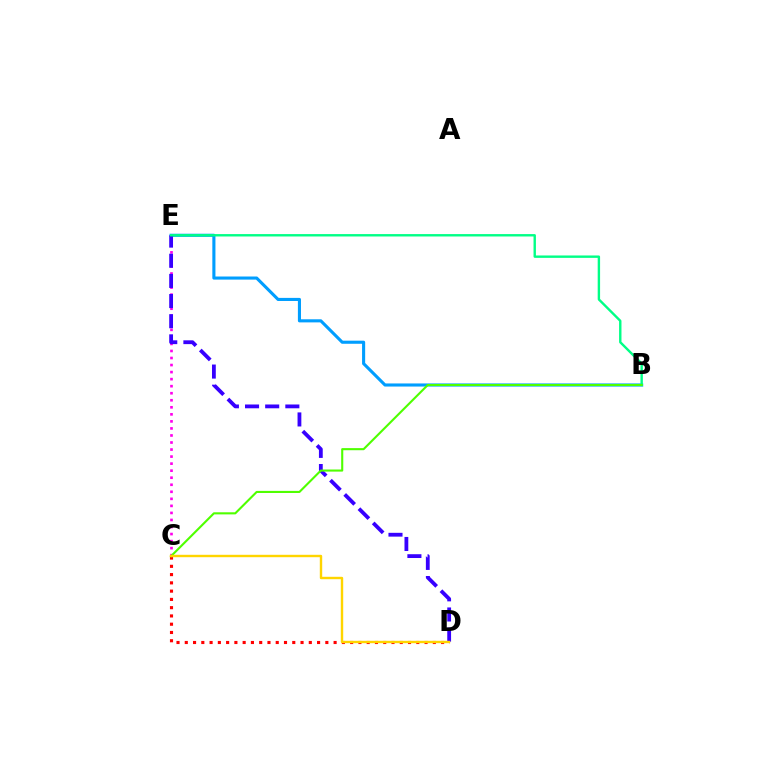{('C', 'E'): [{'color': '#ff00ed', 'line_style': 'dotted', 'thickness': 1.91}], ('B', 'E'): [{'color': '#009eff', 'line_style': 'solid', 'thickness': 2.23}, {'color': '#00ff86', 'line_style': 'solid', 'thickness': 1.72}], ('D', 'E'): [{'color': '#3700ff', 'line_style': 'dashed', 'thickness': 2.74}], ('C', 'D'): [{'color': '#ff0000', 'line_style': 'dotted', 'thickness': 2.25}, {'color': '#ffd500', 'line_style': 'solid', 'thickness': 1.73}], ('B', 'C'): [{'color': '#4fff00', 'line_style': 'solid', 'thickness': 1.52}]}